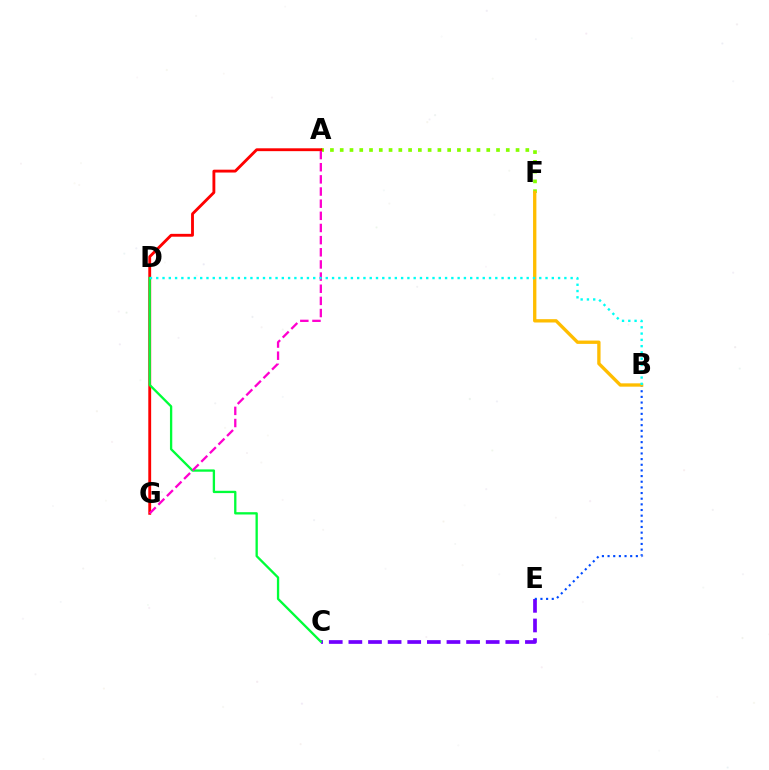{('A', 'F'): [{'color': '#84ff00', 'line_style': 'dotted', 'thickness': 2.65}], ('C', 'E'): [{'color': '#7200ff', 'line_style': 'dashed', 'thickness': 2.66}], ('A', 'G'): [{'color': '#ff0000', 'line_style': 'solid', 'thickness': 2.05}, {'color': '#ff00cf', 'line_style': 'dashed', 'thickness': 1.65}], ('B', 'E'): [{'color': '#004bff', 'line_style': 'dotted', 'thickness': 1.54}], ('C', 'D'): [{'color': '#00ff39', 'line_style': 'solid', 'thickness': 1.67}], ('B', 'F'): [{'color': '#ffbd00', 'line_style': 'solid', 'thickness': 2.39}], ('B', 'D'): [{'color': '#00fff6', 'line_style': 'dotted', 'thickness': 1.71}]}